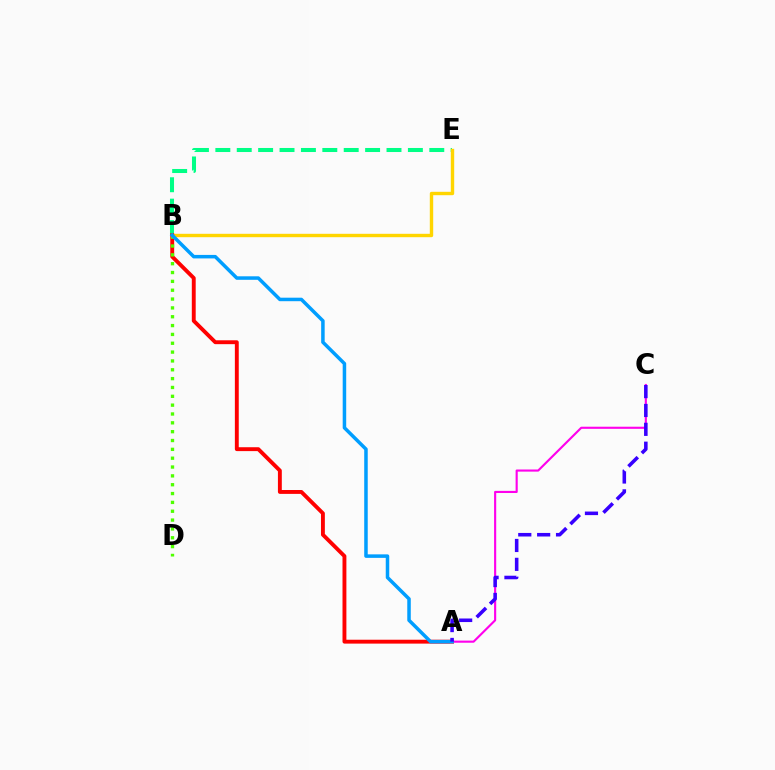{('B', 'E'): [{'color': '#00ff86', 'line_style': 'dashed', 'thickness': 2.91}, {'color': '#ffd500', 'line_style': 'solid', 'thickness': 2.44}], ('A', 'B'): [{'color': '#ff0000', 'line_style': 'solid', 'thickness': 2.8}, {'color': '#009eff', 'line_style': 'solid', 'thickness': 2.53}], ('B', 'D'): [{'color': '#4fff00', 'line_style': 'dotted', 'thickness': 2.4}], ('A', 'C'): [{'color': '#ff00ed', 'line_style': 'solid', 'thickness': 1.53}, {'color': '#3700ff', 'line_style': 'dashed', 'thickness': 2.56}]}